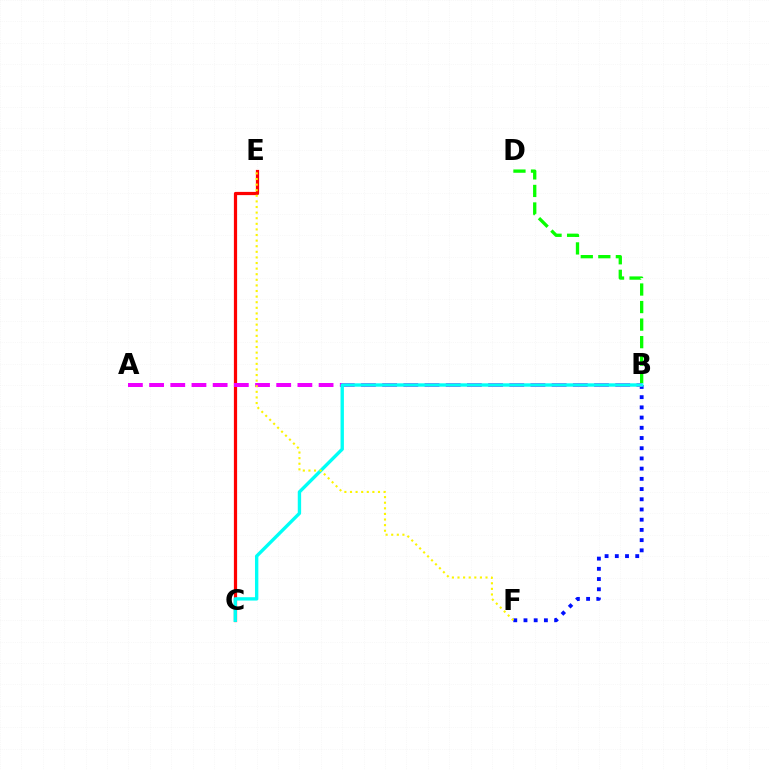{('B', 'D'): [{'color': '#08ff00', 'line_style': 'dashed', 'thickness': 2.38}], ('B', 'F'): [{'color': '#0010ff', 'line_style': 'dotted', 'thickness': 2.77}], ('C', 'E'): [{'color': '#ff0000', 'line_style': 'solid', 'thickness': 2.32}], ('A', 'B'): [{'color': '#ee00ff', 'line_style': 'dashed', 'thickness': 2.88}], ('B', 'C'): [{'color': '#00fff6', 'line_style': 'solid', 'thickness': 2.42}], ('E', 'F'): [{'color': '#fcf500', 'line_style': 'dotted', 'thickness': 1.52}]}